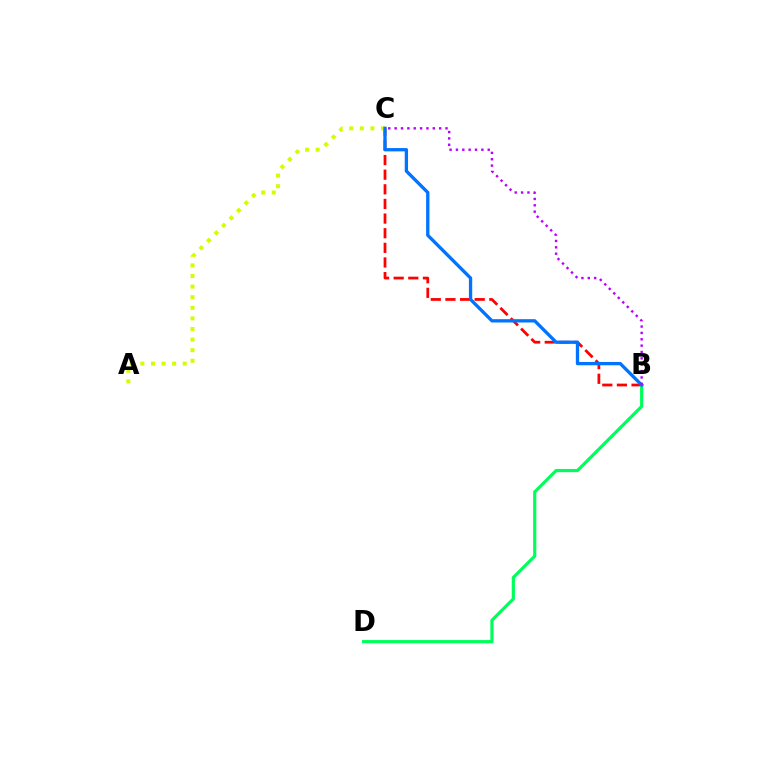{('B', 'C'): [{'color': '#ff0000', 'line_style': 'dashed', 'thickness': 1.99}, {'color': '#0074ff', 'line_style': 'solid', 'thickness': 2.38}, {'color': '#b900ff', 'line_style': 'dotted', 'thickness': 1.73}], ('A', 'C'): [{'color': '#d1ff00', 'line_style': 'dotted', 'thickness': 2.88}], ('B', 'D'): [{'color': '#00ff5c', 'line_style': 'solid', 'thickness': 2.3}]}